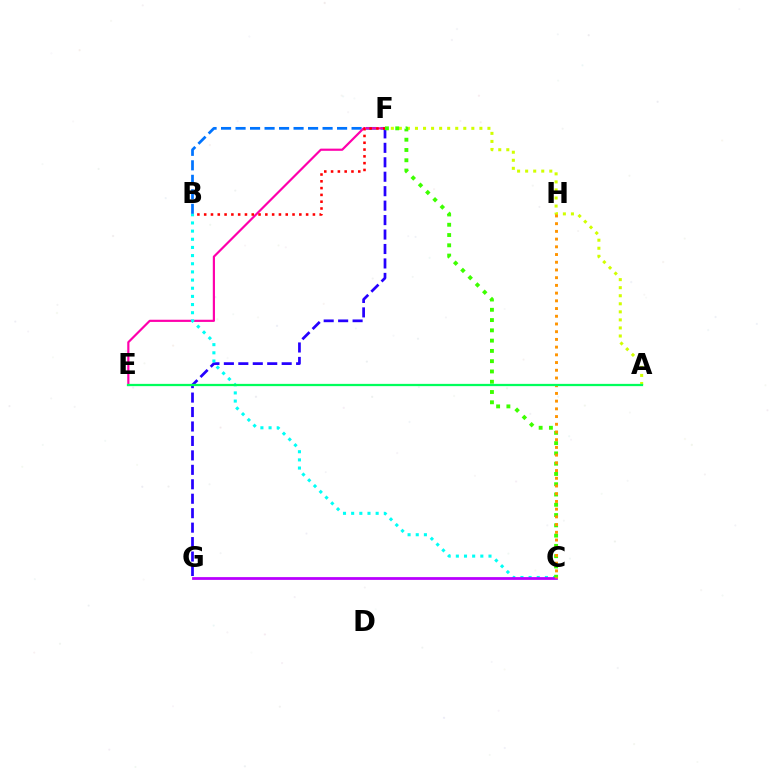{('A', 'F'): [{'color': '#d1ff00', 'line_style': 'dotted', 'thickness': 2.19}], ('F', 'G'): [{'color': '#2500ff', 'line_style': 'dashed', 'thickness': 1.96}], ('B', 'F'): [{'color': '#0074ff', 'line_style': 'dashed', 'thickness': 1.97}, {'color': '#ff0000', 'line_style': 'dotted', 'thickness': 1.85}], ('E', 'F'): [{'color': '#ff00ac', 'line_style': 'solid', 'thickness': 1.57}], ('B', 'C'): [{'color': '#00fff6', 'line_style': 'dotted', 'thickness': 2.22}], ('C', 'G'): [{'color': '#b900ff', 'line_style': 'solid', 'thickness': 2.0}], ('C', 'F'): [{'color': '#3dff00', 'line_style': 'dotted', 'thickness': 2.79}], ('C', 'H'): [{'color': '#ff9400', 'line_style': 'dotted', 'thickness': 2.1}], ('A', 'E'): [{'color': '#00ff5c', 'line_style': 'solid', 'thickness': 1.63}]}